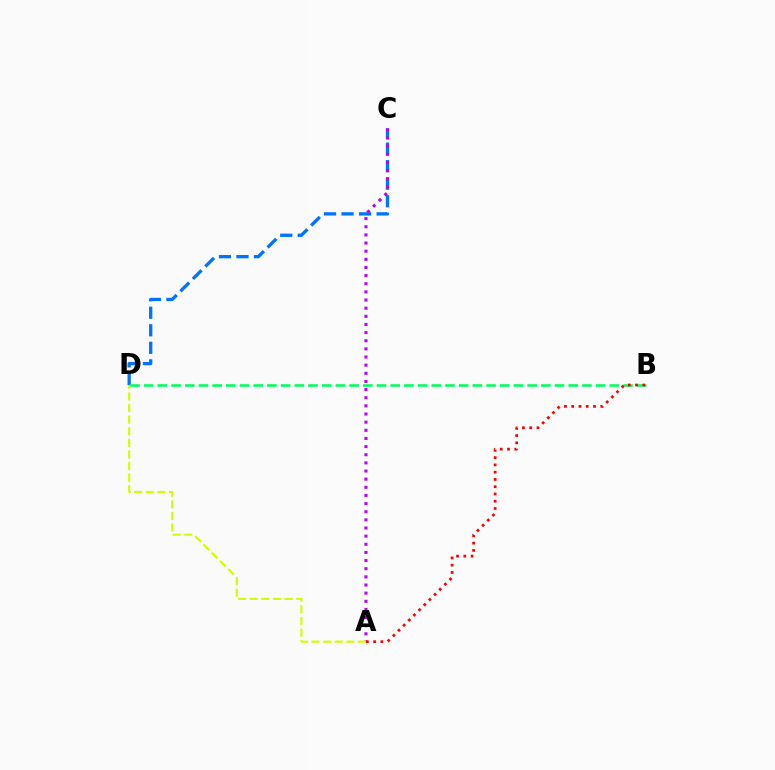{('C', 'D'): [{'color': '#0074ff', 'line_style': 'dashed', 'thickness': 2.38}], ('B', 'D'): [{'color': '#00ff5c', 'line_style': 'dashed', 'thickness': 1.86}], ('A', 'C'): [{'color': '#b900ff', 'line_style': 'dotted', 'thickness': 2.21}], ('A', 'B'): [{'color': '#ff0000', 'line_style': 'dotted', 'thickness': 1.97}], ('A', 'D'): [{'color': '#d1ff00', 'line_style': 'dashed', 'thickness': 1.58}]}